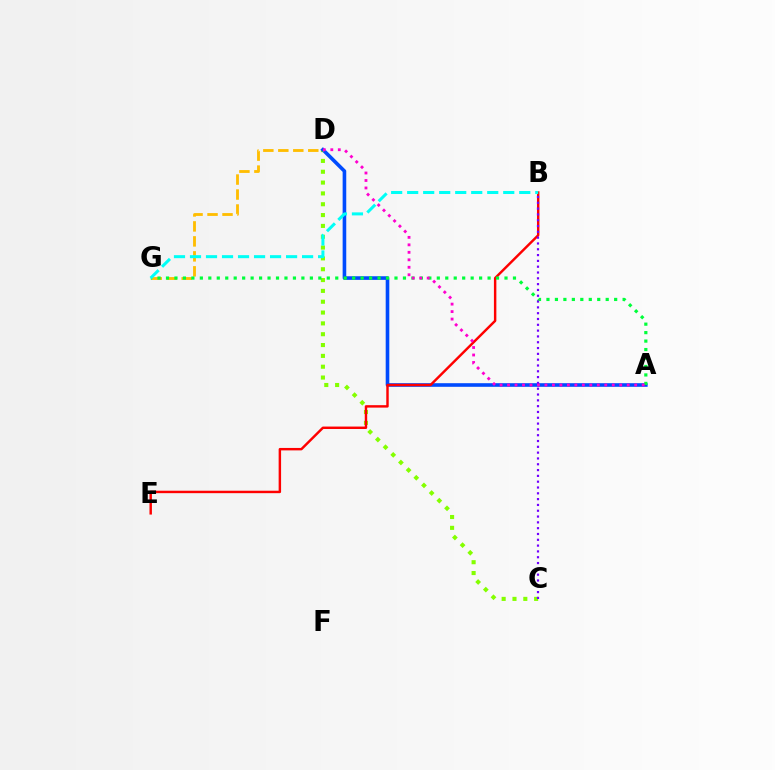{('C', 'D'): [{'color': '#84ff00', 'line_style': 'dotted', 'thickness': 2.94}], ('A', 'D'): [{'color': '#004bff', 'line_style': 'solid', 'thickness': 2.6}, {'color': '#ff00cf', 'line_style': 'dotted', 'thickness': 2.03}], ('B', 'E'): [{'color': '#ff0000', 'line_style': 'solid', 'thickness': 1.76}], ('D', 'G'): [{'color': '#ffbd00', 'line_style': 'dashed', 'thickness': 2.03}], ('A', 'G'): [{'color': '#00ff39', 'line_style': 'dotted', 'thickness': 2.3}], ('B', 'C'): [{'color': '#7200ff', 'line_style': 'dotted', 'thickness': 1.58}], ('B', 'G'): [{'color': '#00fff6', 'line_style': 'dashed', 'thickness': 2.18}]}